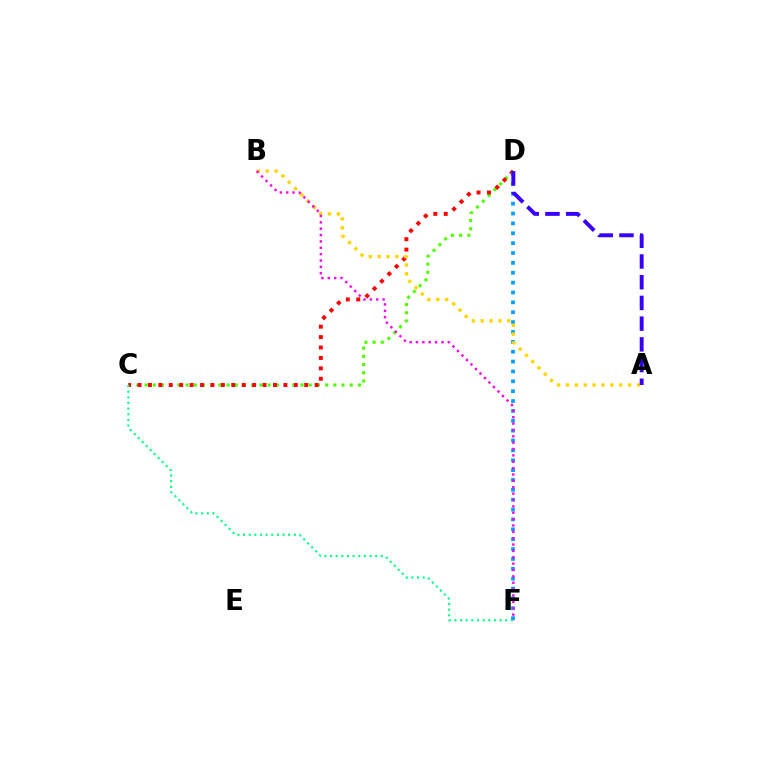{('C', 'D'): [{'color': '#4fff00', 'line_style': 'dotted', 'thickness': 2.23}, {'color': '#ff0000', 'line_style': 'dotted', 'thickness': 2.83}], ('D', 'F'): [{'color': '#009eff', 'line_style': 'dotted', 'thickness': 2.68}], ('C', 'F'): [{'color': '#00ff86', 'line_style': 'dotted', 'thickness': 1.53}], ('A', 'B'): [{'color': '#ffd500', 'line_style': 'dotted', 'thickness': 2.41}], ('B', 'F'): [{'color': '#ff00ed', 'line_style': 'dotted', 'thickness': 1.73}], ('A', 'D'): [{'color': '#3700ff', 'line_style': 'dashed', 'thickness': 2.81}]}